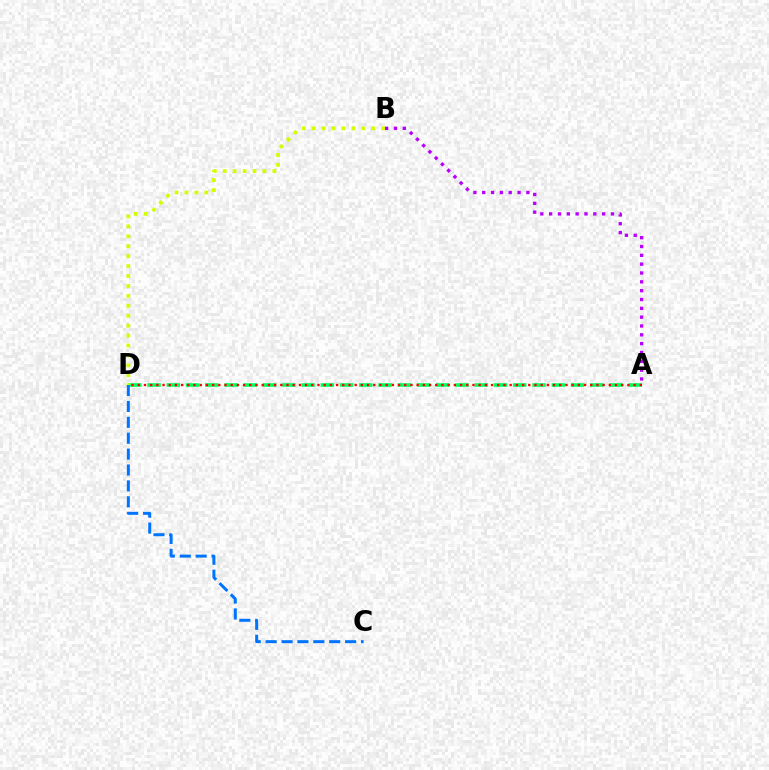{('A', 'D'): [{'color': '#00ff5c', 'line_style': 'dashed', 'thickness': 2.61}, {'color': '#ff0000', 'line_style': 'dotted', 'thickness': 1.68}], ('C', 'D'): [{'color': '#0074ff', 'line_style': 'dashed', 'thickness': 2.16}], ('B', 'D'): [{'color': '#d1ff00', 'line_style': 'dotted', 'thickness': 2.7}], ('A', 'B'): [{'color': '#b900ff', 'line_style': 'dotted', 'thickness': 2.4}]}